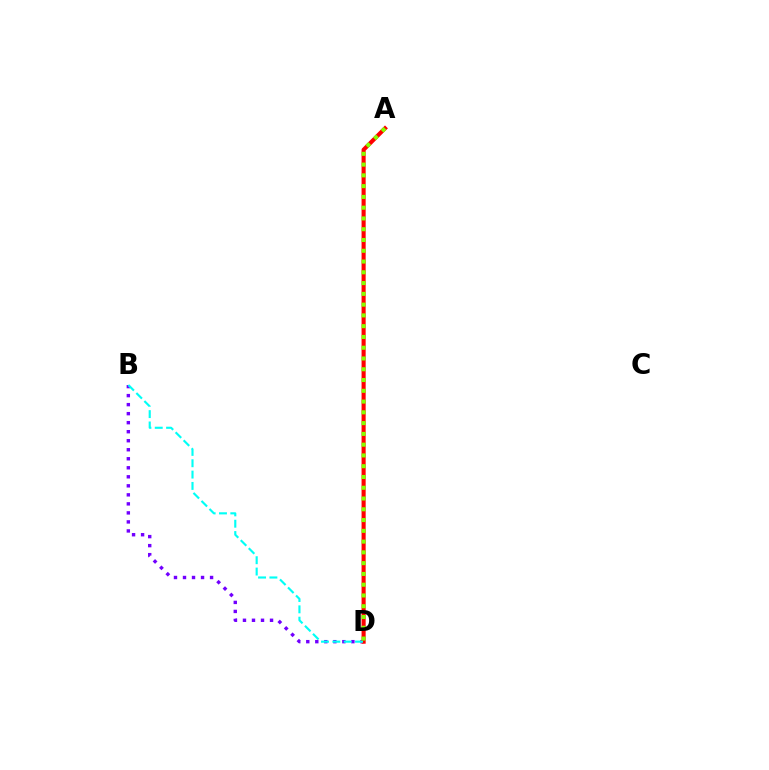{('B', 'D'): [{'color': '#7200ff', 'line_style': 'dotted', 'thickness': 2.45}, {'color': '#00fff6', 'line_style': 'dashed', 'thickness': 1.54}], ('A', 'D'): [{'color': '#ff0000', 'line_style': 'solid', 'thickness': 2.95}, {'color': '#84ff00', 'line_style': 'dotted', 'thickness': 2.93}]}